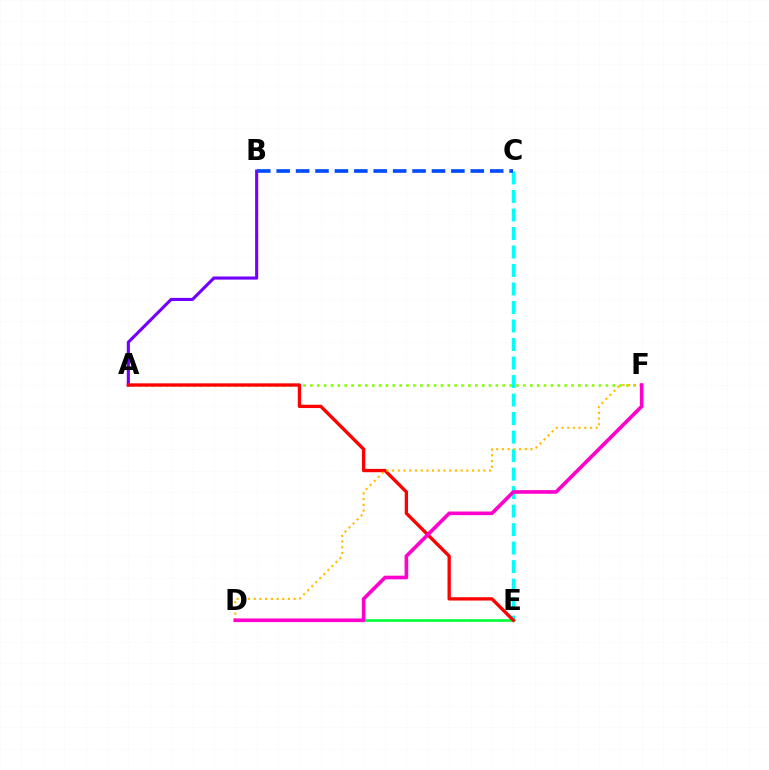{('C', 'E'): [{'color': '#00fff6', 'line_style': 'dashed', 'thickness': 2.51}], ('D', 'E'): [{'color': '#00ff39', 'line_style': 'solid', 'thickness': 1.91}], ('A', 'B'): [{'color': '#7200ff', 'line_style': 'solid', 'thickness': 2.24}], ('B', 'C'): [{'color': '#004bff', 'line_style': 'dashed', 'thickness': 2.64}], ('A', 'F'): [{'color': '#84ff00', 'line_style': 'dotted', 'thickness': 1.87}], ('A', 'E'): [{'color': '#ff0000', 'line_style': 'solid', 'thickness': 2.39}], ('D', 'F'): [{'color': '#ffbd00', 'line_style': 'dotted', 'thickness': 1.55}, {'color': '#ff00cf', 'line_style': 'solid', 'thickness': 2.62}]}